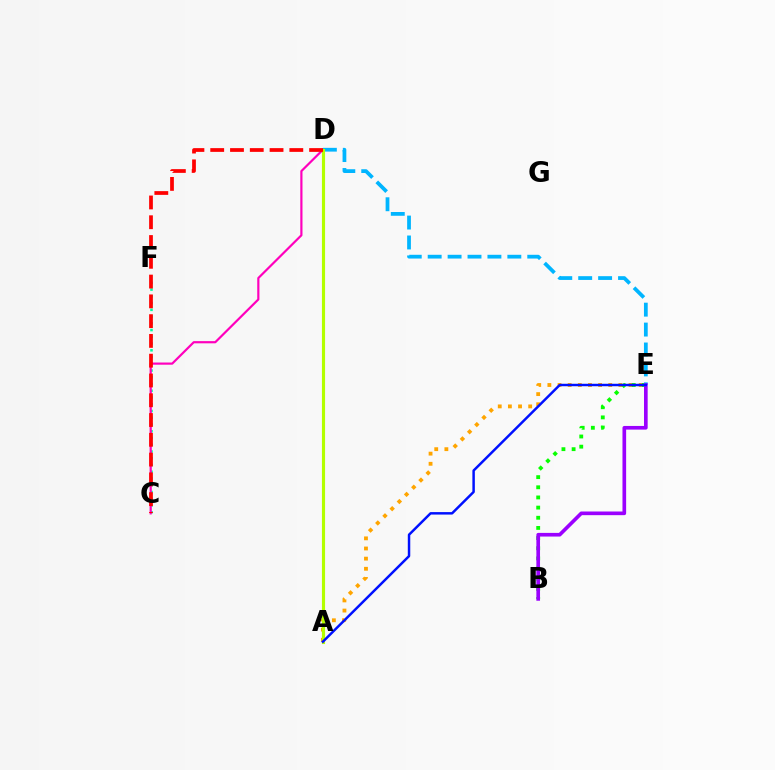{('A', 'E'): [{'color': '#ffa500', 'line_style': 'dotted', 'thickness': 2.76}, {'color': '#0010ff', 'line_style': 'solid', 'thickness': 1.78}], ('B', 'E'): [{'color': '#08ff00', 'line_style': 'dotted', 'thickness': 2.76}, {'color': '#9b00ff', 'line_style': 'solid', 'thickness': 2.63}], ('C', 'F'): [{'color': '#00ff9d', 'line_style': 'dotted', 'thickness': 1.83}], ('C', 'D'): [{'color': '#ff00bd', 'line_style': 'solid', 'thickness': 1.57}, {'color': '#ff0000', 'line_style': 'dashed', 'thickness': 2.69}], ('D', 'E'): [{'color': '#00b5ff', 'line_style': 'dashed', 'thickness': 2.71}], ('A', 'D'): [{'color': '#b3ff00', 'line_style': 'solid', 'thickness': 2.26}]}